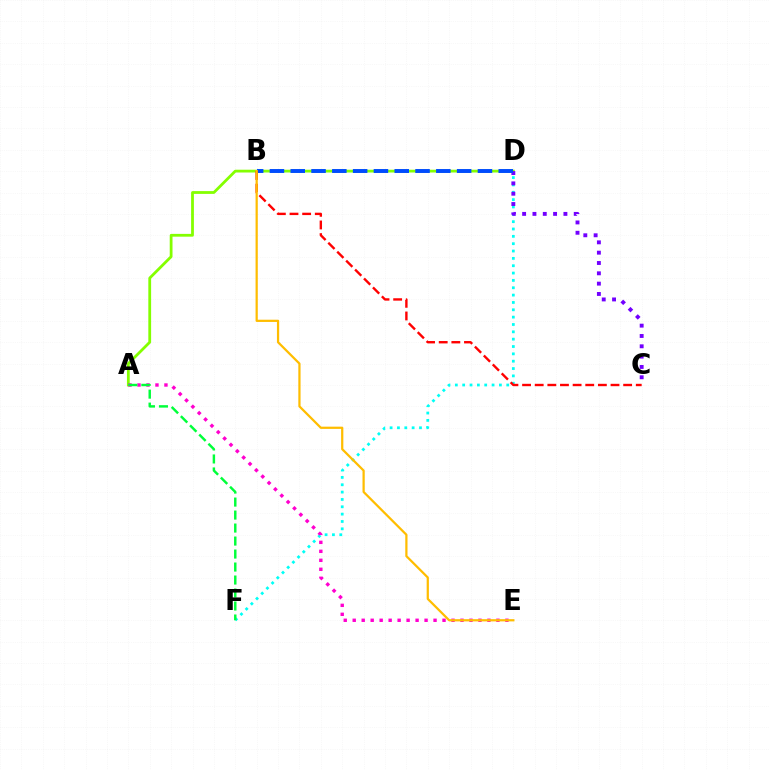{('A', 'D'): [{'color': '#84ff00', 'line_style': 'solid', 'thickness': 2.01}], ('D', 'F'): [{'color': '#00fff6', 'line_style': 'dotted', 'thickness': 2.0}], ('C', 'D'): [{'color': '#7200ff', 'line_style': 'dotted', 'thickness': 2.8}], ('B', 'D'): [{'color': '#004bff', 'line_style': 'dashed', 'thickness': 2.83}], ('A', 'E'): [{'color': '#ff00cf', 'line_style': 'dotted', 'thickness': 2.44}], ('A', 'F'): [{'color': '#00ff39', 'line_style': 'dashed', 'thickness': 1.77}], ('B', 'C'): [{'color': '#ff0000', 'line_style': 'dashed', 'thickness': 1.72}], ('B', 'E'): [{'color': '#ffbd00', 'line_style': 'solid', 'thickness': 1.61}]}